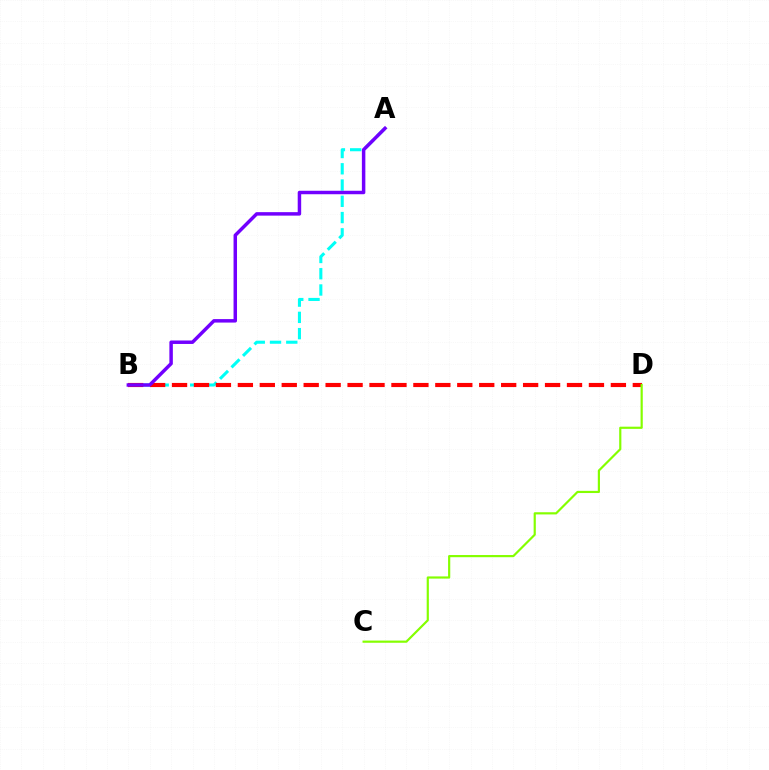{('A', 'B'): [{'color': '#00fff6', 'line_style': 'dashed', 'thickness': 2.21}, {'color': '#7200ff', 'line_style': 'solid', 'thickness': 2.5}], ('B', 'D'): [{'color': '#ff0000', 'line_style': 'dashed', 'thickness': 2.98}], ('C', 'D'): [{'color': '#84ff00', 'line_style': 'solid', 'thickness': 1.57}]}